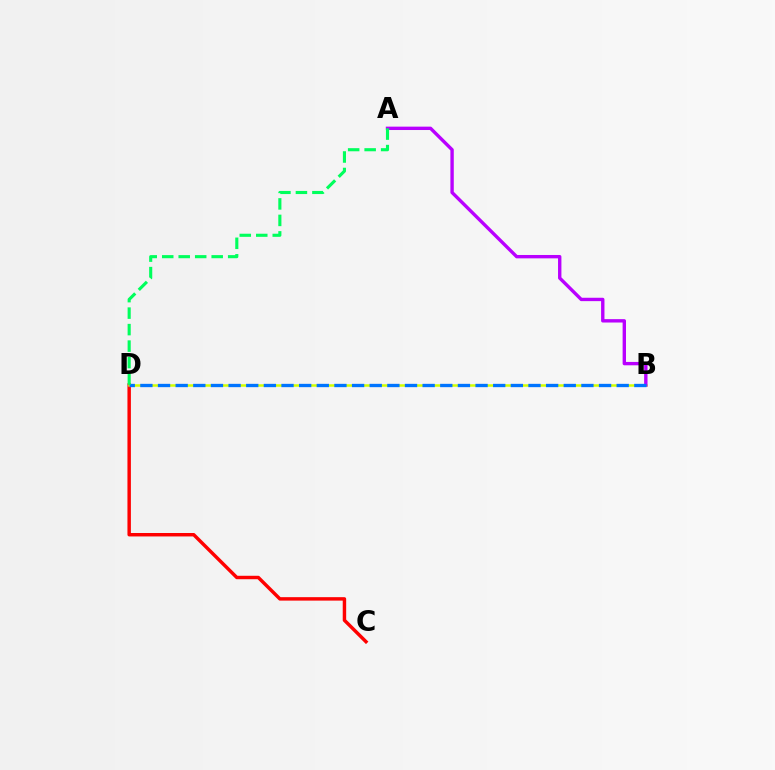{('C', 'D'): [{'color': '#ff0000', 'line_style': 'solid', 'thickness': 2.48}], ('B', 'D'): [{'color': '#d1ff00', 'line_style': 'solid', 'thickness': 1.8}, {'color': '#0074ff', 'line_style': 'dashed', 'thickness': 2.4}], ('A', 'B'): [{'color': '#b900ff', 'line_style': 'solid', 'thickness': 2.43}], ('A', 'D'): [{'color': '#00ff5c', 'line_style': 'dashed', 'thickness': 2.24}]}